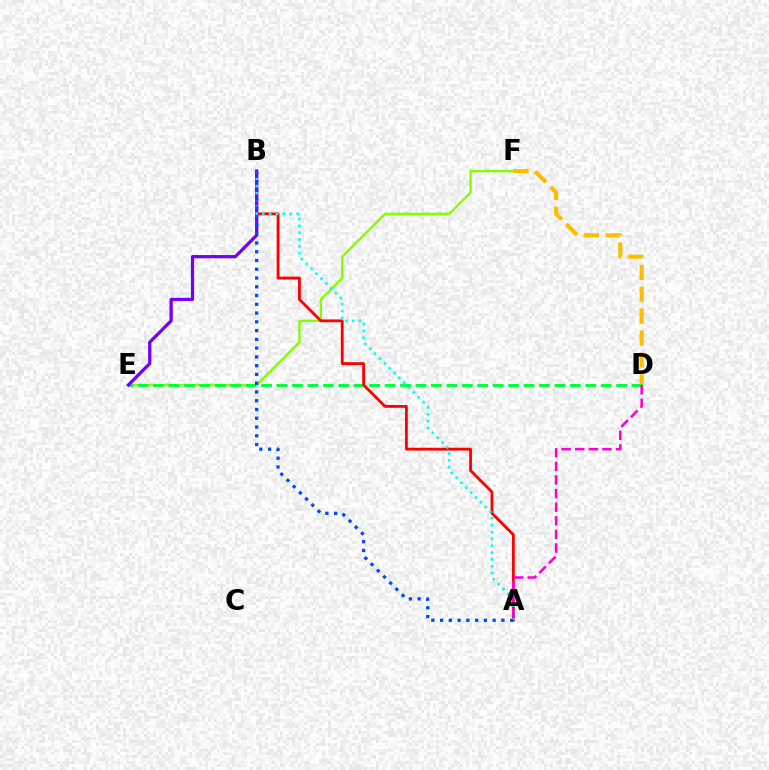{('D', 'F'): [{'color': '#ffbd00', 'line_style': 'dashed', 'thickness': 2.97}], ('E', 'F'): [{'color': '#84ff00', 'line_style': 'solid', 'thickness': 1.72}], ('D', 'E'): [{'color': '#00ff39', 'line_style': 'dashed', 'thickness': 2.1}], ('A', 'B'): [{'color': '#ff0000', 'line_style': 'solid', 'thickness': 2.02}, {'color': '#00fff6', 'line_style': 'dotted', 'thickness': 1.87}, {'color': '#004bff', 'line_style': 'dotted', 'thickness': 2.38}], ('B', 'E'): [{'color': '#7200ff', 'line_style': 'solid', 'thickness': 2.34}], ('A', 'D'): [{'color': '#ff00cf', 'line_style': 'dashed', 'thickness': 1.85}]}